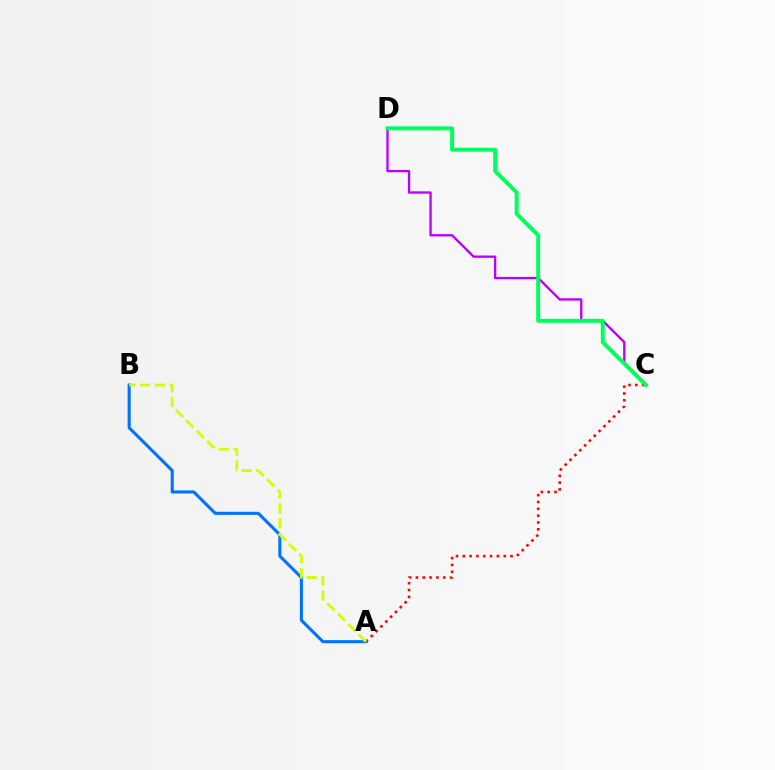{('C', 'D'): [{'color': '#b900ff', 'line_style': 'solid', 'thickness': 1.68}, {'color': '#00ff5c', 'line_style': 'solid', 'thickness': 2.85}], ('A', 'B'): [{'color': '#0074ff', 'line_style': 'solid', 'thickness': 2.23}, {'color': '#d1ff00', 'line_style': 'dashed', 'thickness': 2.0}], ('A', 'C'): [{'color': '#ff0000', 'line_style': 'dotted', 'thickness': 1.85}]}